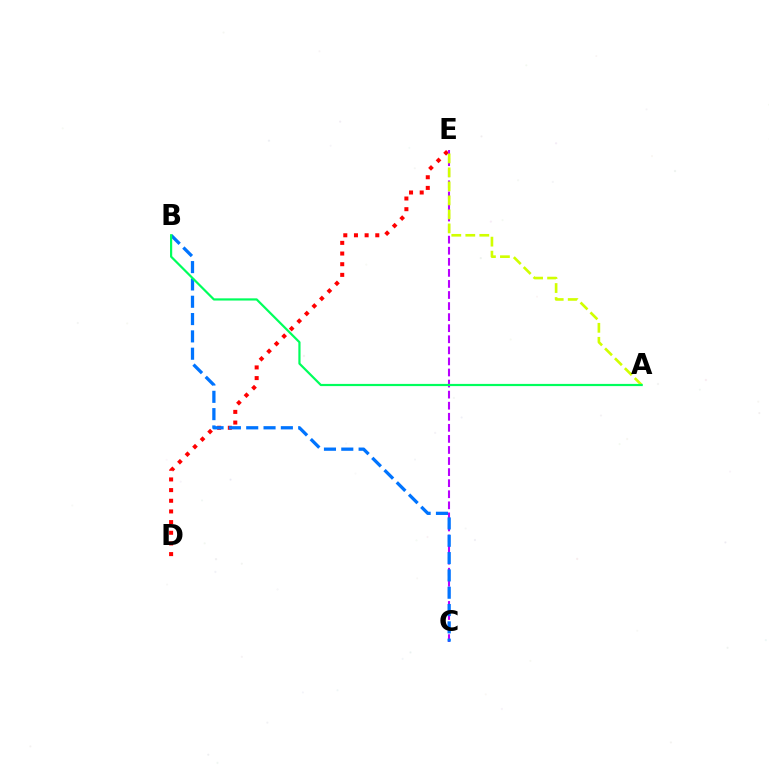{('D', 'E'): [{'color': '#ff0000', 'line_style': 'dotted', 'thickness': 2.9}], ('C', 'E'): [{'color': '#b900ff', 'line_style': 'dashed', 'thickness': 1.5}], ('A', 'E'): [{'color': '#d1ff00', 'line_style': 'dashed', 'thickness': 1.9}], ('B', 'C'): [{'color': '#0074ff', 'line_style': 'dashed', 'thickness': 2.35}], ('A', 'B'): [{'color': '#00ff5c', 'line_style': 'solid', 'thickness': 1.58}]}